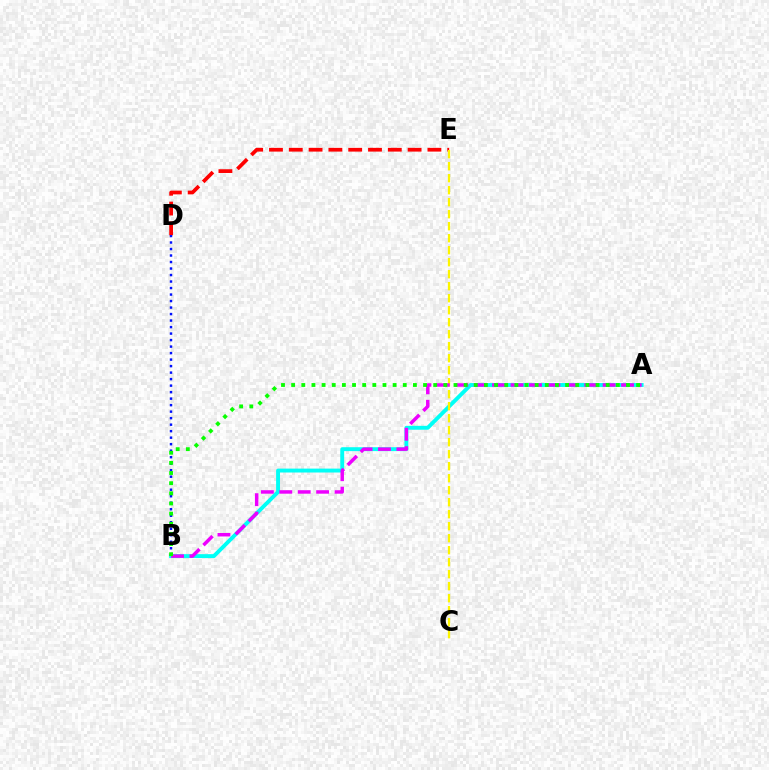{('D', 'E'): [{'color': '#ff0000', 'line_style': 'dashed', 'thickness': 2.69}], ('A', 'B'): [{'color': '#00fff6', 'line_style': 'solid', 'thickness': 2.81}, {'color': '#ee00ff', 'line_style': 'dashed', 'thickness': 2.5}, {'color': '#08ff00', 'line_style': 'dotted', 'thickness': 2.76}], ('B', 'D'): [{'color': '#0010ff', 'line_style': 'dotted', 'thickness': 1.77}], ('C', 'E'): [{'color': '#fcf500', 'line_style': 'dashed', 'thickness': 1.63}]}